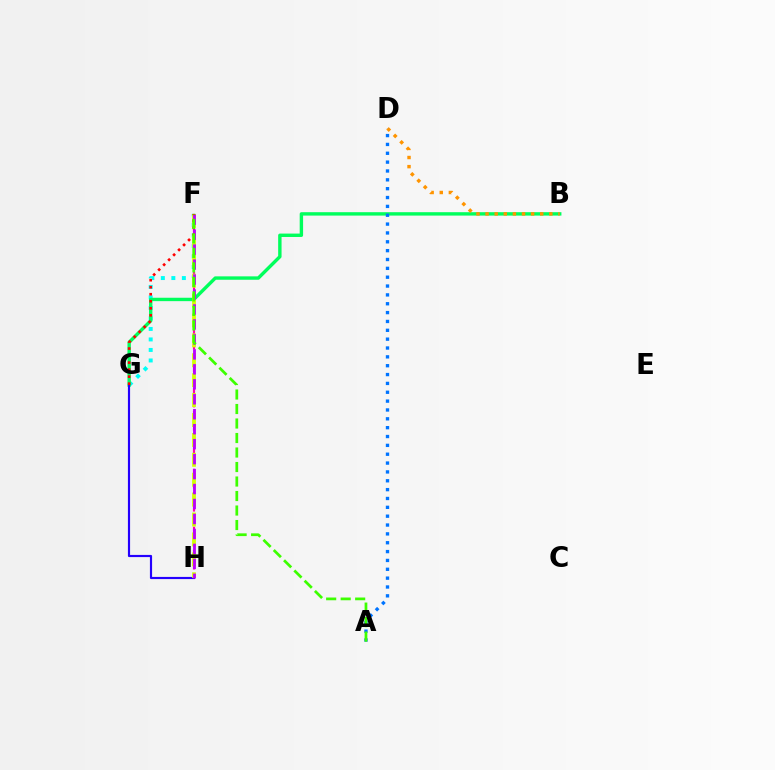{('F', 'G'): [{'color': '#00fff6', 'line_style': 'dotted', 'thickness': 2.85}, {'color': '#ff0000', 'line_style': 'dotted', 'thickness': 1.91}], ('B', 'G'): [{'color': '#00ff5c', 'line_style': 'solid', 'thickness': 2.45}], ('F', 'H'): [{'color': '#ff00ac', 'line_style': 'dashed', 'thickness': 1.57}, {'color': '#d1ff00', 'line_style': 'dashed', 'thickness': 2.7}, {'color': '#b900ff', 'line_style': 'dashed', 'thickness': 2.03}], ('B', 'D'): [{'color': '#ff9400', 'line_style': 'dotted', 'thickness': 2.47}], ('A', 'D'): [{'color': '#0074ff', 'line_style': 'dotted', 'thickness': 2.4}], ('G', 'H'): [{'color': '#2500ff', 'line_style': 'solid', 'thickness': 1.56}], ('A', 'F'): [{'color': '#3dff00', 'line_style': 'dashed', 'thickness': 1.97}]}